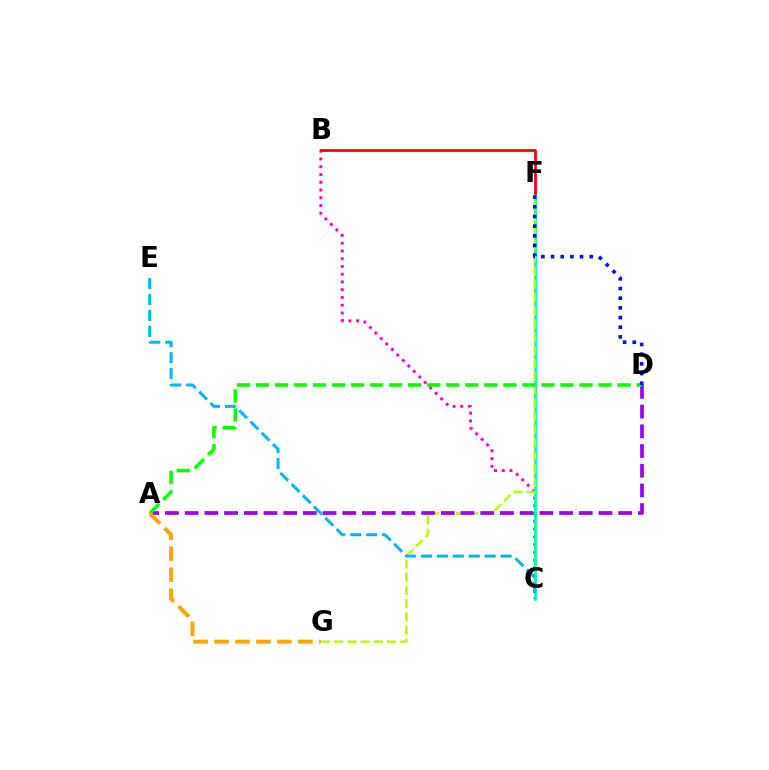{('B', 'C'): [{'color': '#ff00bd', 'line_style': 'dotted', 'thickness': 2.11}], ('C', 'F'): [{'color': '#00ff9d', 'line_style': 'solid', 'thickness': 1.99}], ('F', 'G'): [{'color': '#b3ff00', 'line_style': 'dashed', 'thickness': 1.79}], ('A', 'D'): [{'color': '#9b00ff', 'line_style': 'dashed', 'thickness': 2.68}, {'color': '#08ff00', 'line_style': 'dashed', 'thickness': 2.59}], ('C', 'E'): [{'color': '#00b5ff', 'line_style': 'dashed', 'thickness': 2.16}], ('D', 'F'): [{'color': '#0010ff', 'line_style': 'dotted', 'thickness': 2.63}], ('B', 'F'): [{'color': '#ff0000', 'line_style': 'solid', 'thickness': 2.0}], ('A', 'G'): [{'color': '#ffa500', 'line_style': 'dashed', 'thickness': 2.85}]}